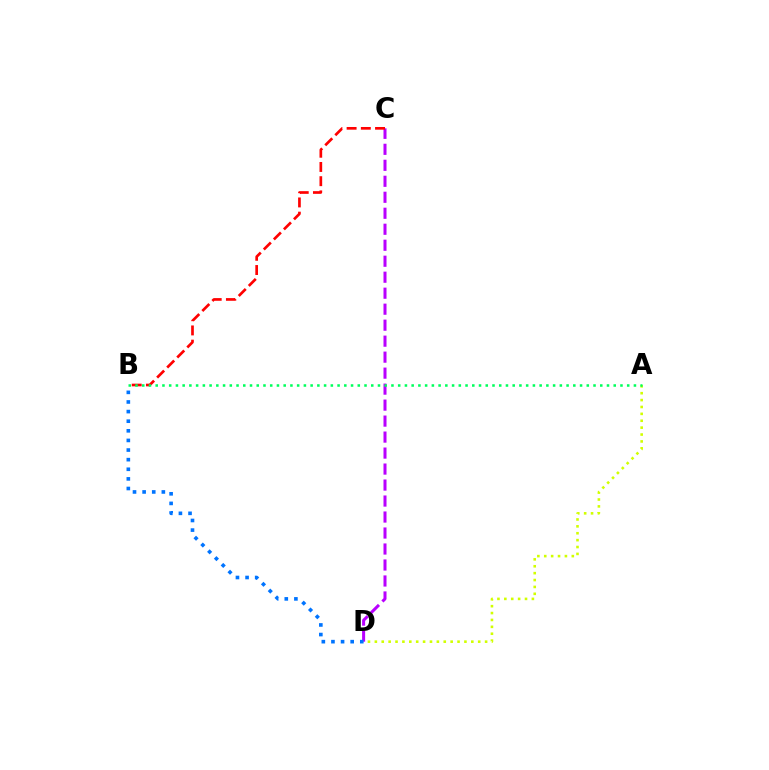{('C', 'D'): [{'color': '#b900ff', 'line_style': 'dashed', 'thickness': 2.17}], ('B', 'D'): [{'color': '#0074ff', 'line_style': 'dotted', 'thickness': 2.61}], ('B', 'C'): [{'color': '#ff0000', 'line_style': 'dashed', 'thickness': 1.93}], ('A', 'D'): [{'color': '#d1ff00', 'line_style': 'dotted', 'thickness': 1.87}], ('A', 'B'): [{'color': '#00ff5c', 'line_style': 'dotted', 'thickness': 1.83}]}